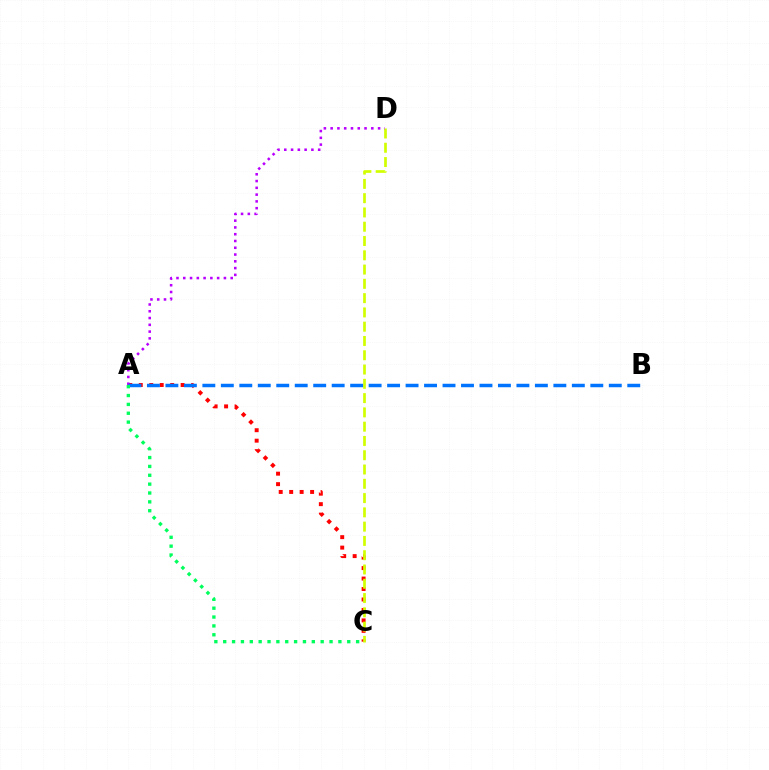{('A', 'C'): [{'color': '#ff0000', 'line_style': 'dotted', 'thickness': 2.84}, {'color': '#00ff5c', 'line_style': 'dotted', 'thickness': 2.41}], ('C', 'D'): [{'color': '#d1ff00', 'line_style': 'dashed', 'thickness': 1.94}], ('A', 'D'): [{'color': '#b900ff', 'line_style': 'dotted', 'thickness': 1.84}], ('A', 'B'): [{'color': '#0074ff', 'line_style': 'dashed', 'thickness': 2.51}]}